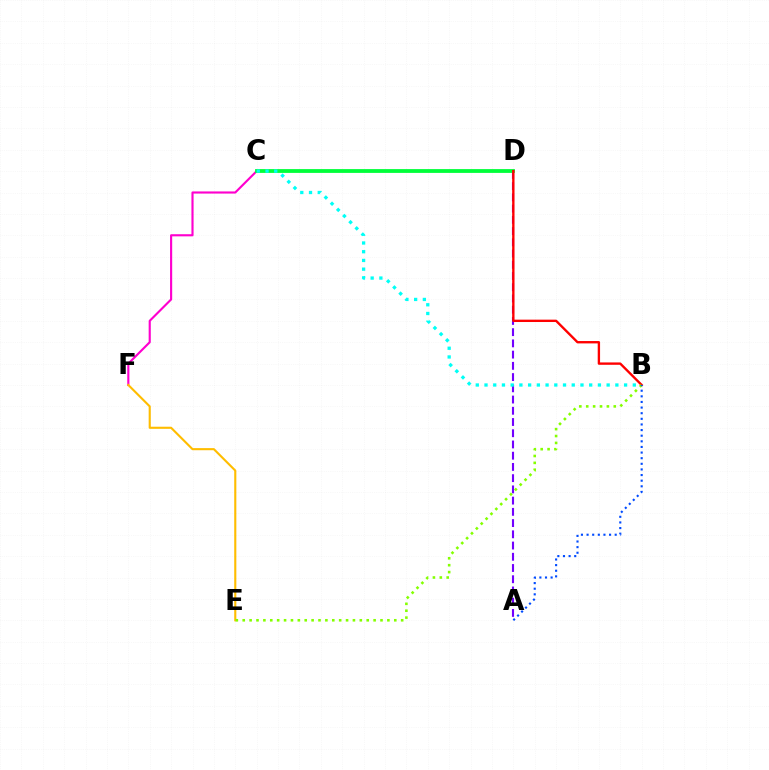{('A', 'D'): [{'color': '#7200ff', 'line_style': 'dashed', 'thickness': 1.53}], ('C', 'F'): [{'color': '#ff00cf', 'line_style': 'solid', 'thickness': 1.54}], ('C', 'D'): [{'color': '#00ff39', 'line_style': 'solid', 'thickness': 2.74}], ('B', 'C'): [{'color': '#00fff6', 'line_style': 'dotted', 'thickness': 2.37}], ('B', 'D'): [{'color': '#ff0000', 'line_style': 'solid', 'thickness': 1.7}], ('E', 'F'): [{'color': '#ffbd00', 'line_style': 'solid', 'thickness': 1.52}], ('B', 'E'): [{'color': '#84ff00', 'line_style': 'dotted', 'thickness': 1.87}], ('A', 'B'): [{'color': '#004bff', 'line_style': 'dotted', 'thickness': 1.53}]}